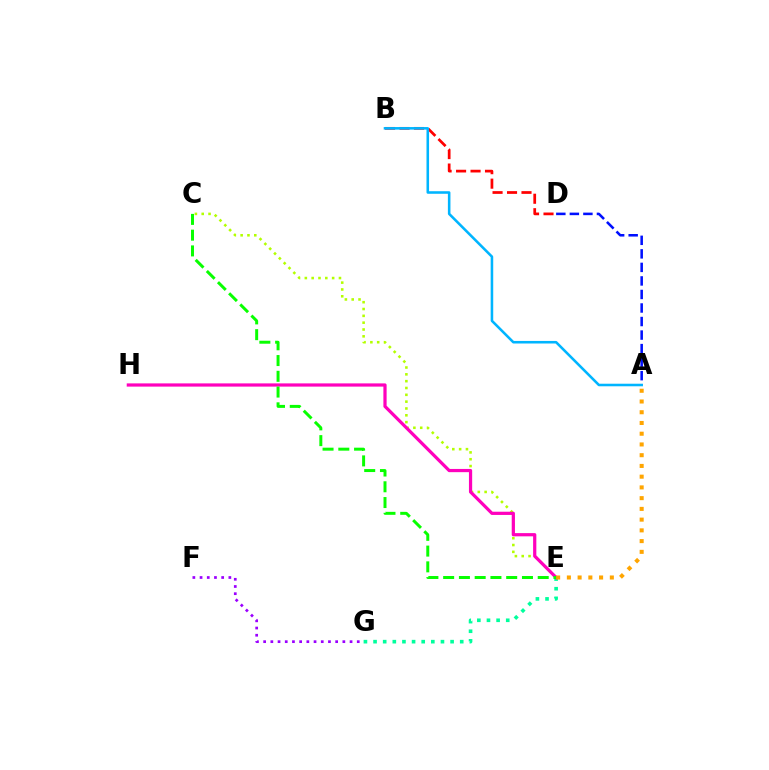{('E', 'G'): [{'color': '#00ff9d', 'line_style': 'dotted', 'thickness': 2.62}], ('B', 'D'): [{'color': '#ff0000', 'line_style': 'dashed', 'thickness': 1.97}], ('C', 'E'): [{'color': '#b3ff00', 'line_style': 'dotted', 'thickness': 1.85}, {'color': '#08ff00', 'line_style': 'dashed', 'thickness': 2.14}], ('F', 'G'): [{'color': '#9b00ff', 'line_style': 'dotted', 'thickness': 1.96}], ('A', 'D'): [{'color': '#0010ff', 'line_style': 'dashed', 'thickness': 1.84}], ('E', 'H'): [{'color': '#ff00bd', 'line_style': 'solid', 'thickness': 2.32}], ('A', 'E'): [{'color': '#ffa500', 'line_style': 'dotted', 'thickness': 2.92}], ('A', 'B'): [{'color': '#00b5ff', 'line_style': 'solid', 'thickness': 1.85}]}